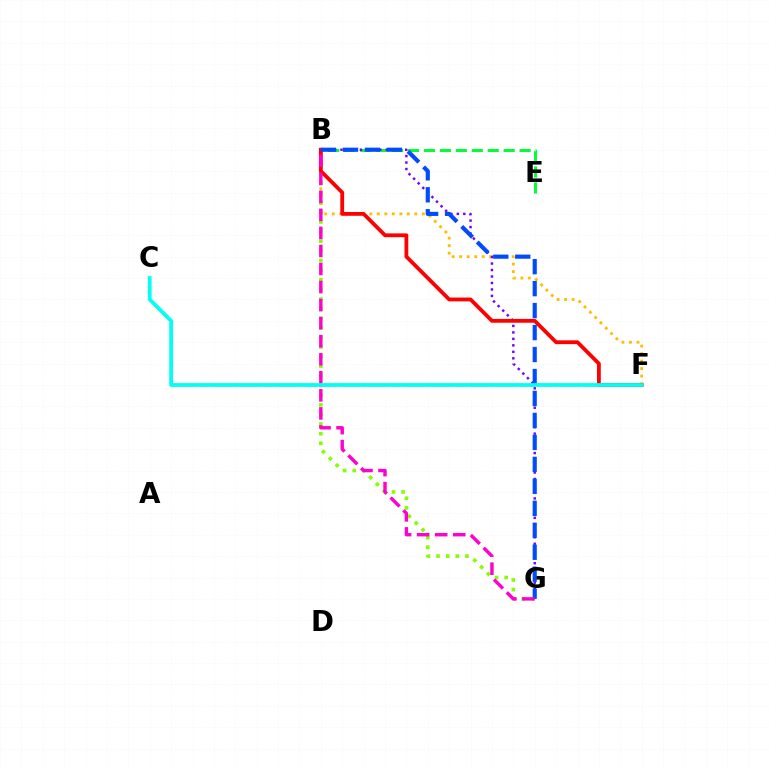{('B', 'E'): [{'color': '#00ff39', 'line_style': 'dashed', 'thickness': 2.17}], ('B', 'F'): [{'color': '#ffbd00', 'line_style': 'dotted', 'thickness': 2.04}, {'color': '#ff0000', 'line_style': 'solid', 'thickness': 2.74}], ('B', 'G'): [{'color': '#7200ff', 'line_style': 'dotted', 'thickness': 1.76}, {'color': '#84ff00', 'line_style': 'dotted', 'thickness': 2.61}, {'color': '#004bff', 'line_style': 'dashed', 'thickness': 2.98}, {'color': '#ff00cf', 'line_style': 'dashed', 'thickness': 2.45}], ('C', 'F'): [{'color': '#00fff6', 'line_style': 'solid', 'thickness': 2.72}]}